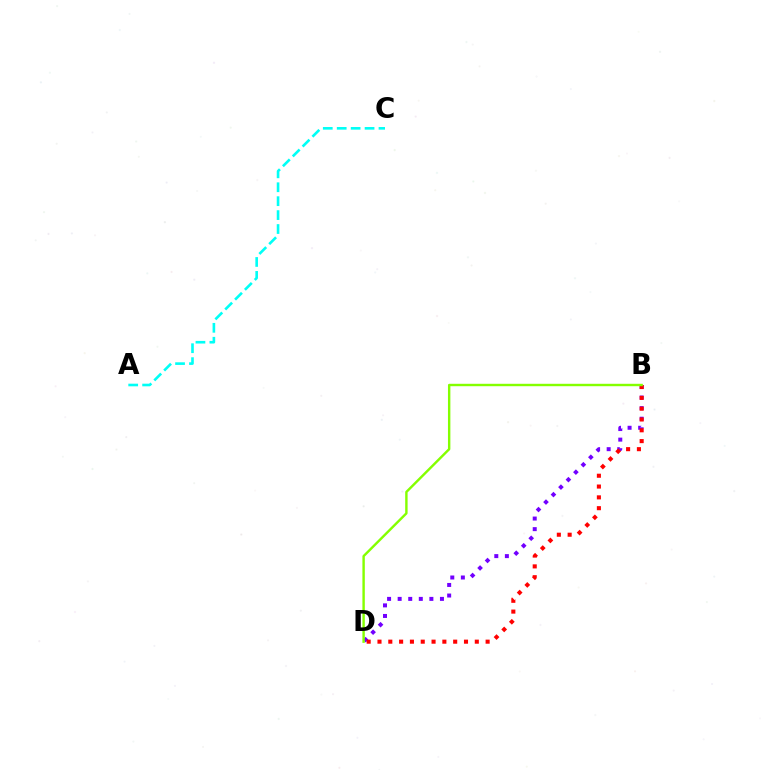{('A', 'C'): [{'color': '#00fff6', 'line_style': 'dashed', 'thickness': 1.89}], ('B', 'D'): [{'color': '#7200ff', 'line_style': 'dotted', 'thickness': 2.87}, {'color': '#ff0000', 'line_style': 'dotted', 'thickness': 2.94}, {'color': '#84ff00', 'line_style': 'solid', 'thickness': 1.74}]}